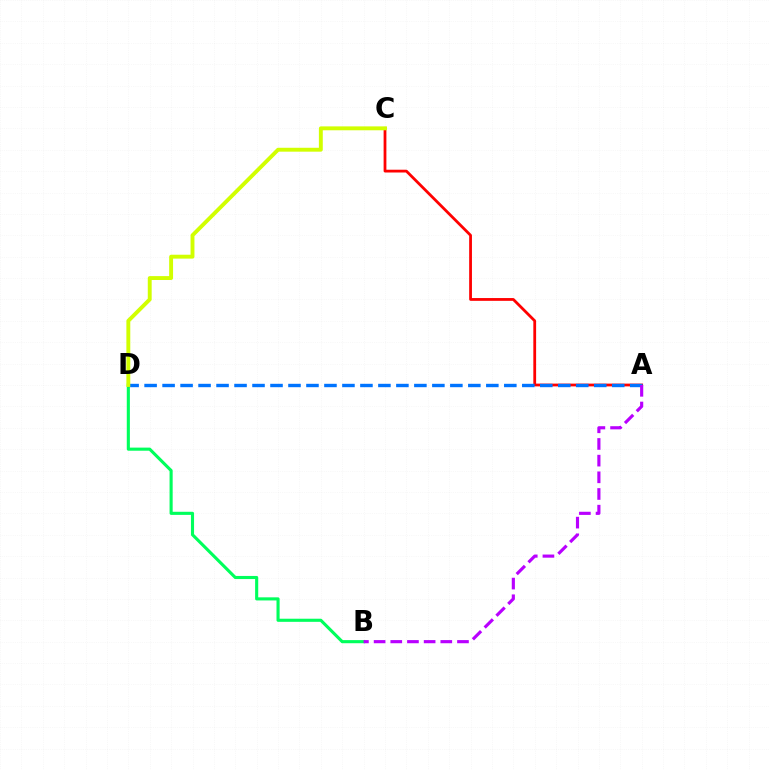{('A', 'C'): [{'color': '#ff0000', 'line_style': 'solid', 'thickness': 2.01}], ('B', 'D'): [{'color': '#00ff5c', 'line_style': 'solid', 'thickness': 2.24}], ('A', 'D'): [{'color': '#0074ff', 'line_style': 'dashed', 'thickness': 2.44}], ('A', 'B'): [{'color': '#b900ff', 'line_style': 'dashed', 'thickness': 2.27}], ('C', 'D'): [{'color': '#d1ff00', 'line_style': 'solid', 'thickness': 2.81}]}